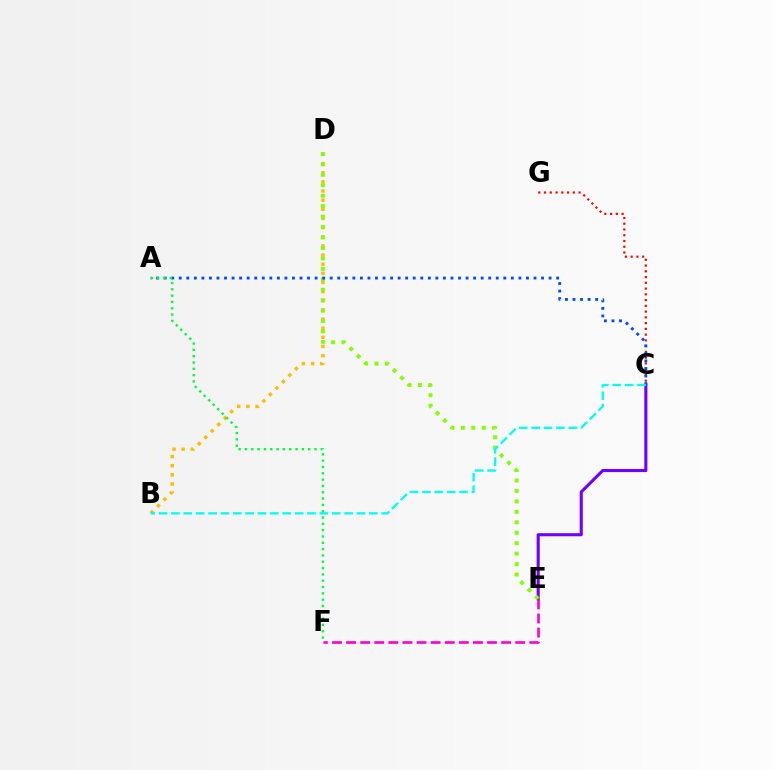{('C', 'E'): [{'color': '#7200ff', 'line_style': 'solid', 'thickness': 2.23}], ('C', 'G'): [{'color': '#ff0000', 'line_style': 'dotted', 'thickness': 1.56}], ('B', 'D'): [{'color': '#ffbd00', 'line_style': 'dotted', 'thickness': 2.49}], ('D', 'E'): [{'color': '#84ff00', 'line_style': 'dotted', 'thickness': 2.84}], ('E', 'F'): [{'color': '#ff00cf', 'line_style': 'dashed', 'thickness': 1.91}], ('A', 'C'): [{'color': '#004bff', 'line_style': 'dotted', 'thickness': 2.05}], ('B', 'C'): [{'color': '#00fff6', 'line_style': 'dashed', 'thickness': 1.68}], ('A', 'F'): [{'color': '#00ff39', 'line_style': 'dotted', 'thickness': 1.72}]}